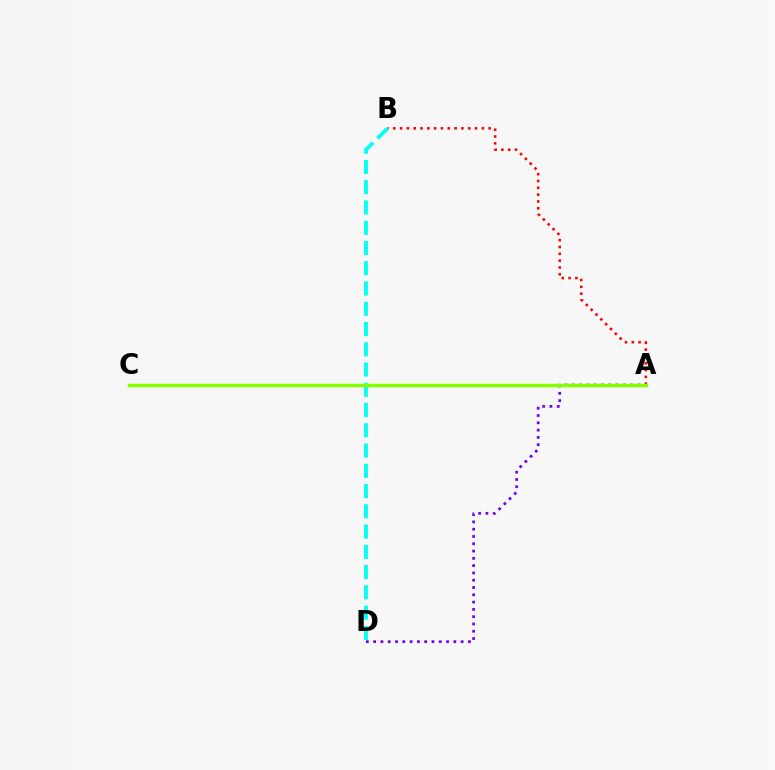{('A', 'B'): [{'color': '#ff0000', 'line_style': 'dotted', 'thickness': 1.85}], ('B', 'D'): [{'color': '#00fff6', 'line_style': 'dashed', 'thickness': 2.75}], ('A', 'D'): [{'color': '#7200ff', 'line_style': 'dotted', 'thickness': 1.98}], ('A', 'C'): [{'color': '#84ff00', 'line_style': 'solid', 'thickness': 2.5}]}